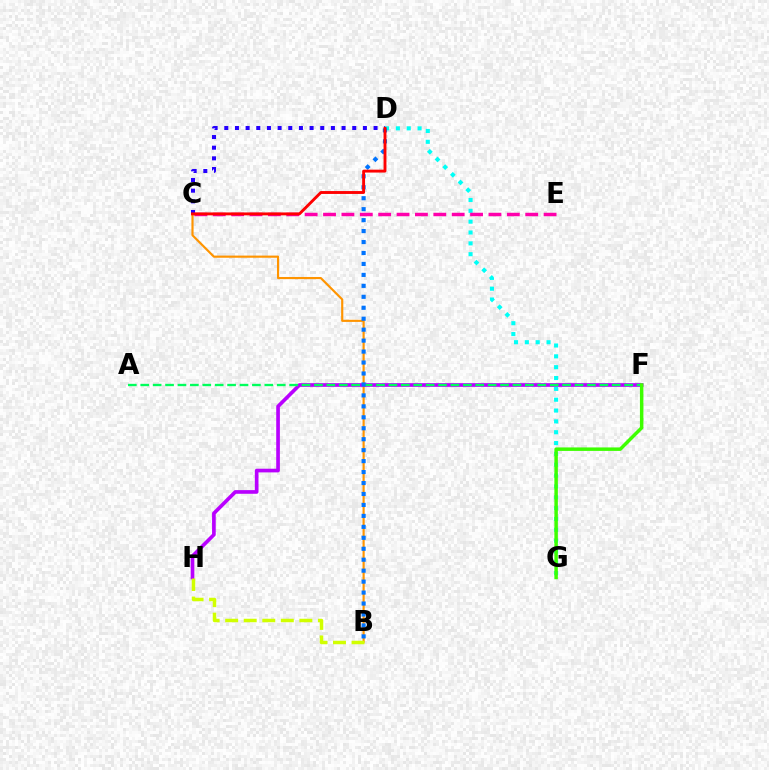{('B', 'C'): [{'color': '#ff9400', 'line_style': 'solid', 'thickness': 1.55}], ('F', 'H'): [{'color': '#b900ff', 'line_style': 'solid', 'thickness': 2.64}], ('D', 'G'): [{'color': '#00fff6', 'line_style': 'dotted', 'thickness': 2.95}], ('C', 'D'): [{'color': '#2500ff', 'line_style': 'dotted', 'thickness': 2.9}, {'color': '#ff0000', 'line_style': 'solid', 'thickness': 2.08}], ('C', 'E'): [{'color': '#ff00ac', 'line_style': 'dashed', 'thickness': 2.5}], ('B', 'H'): [{'color': '#d1ff00', 'line_style': 'dashed', 'thickness': 2.52}], ('A', 'F'): [{'color': '#00ff5c', 'line_style': 'dashed', 'thickness': 1.69}], ('F', 'G'): [{'color': '#3dff00', 'line_style': 'solid', 'thickness': 2.5}], ('B', 'D'): [{'color': '#0074ff', 'line_style': 'dotted', 'thickness': 2.98}]}